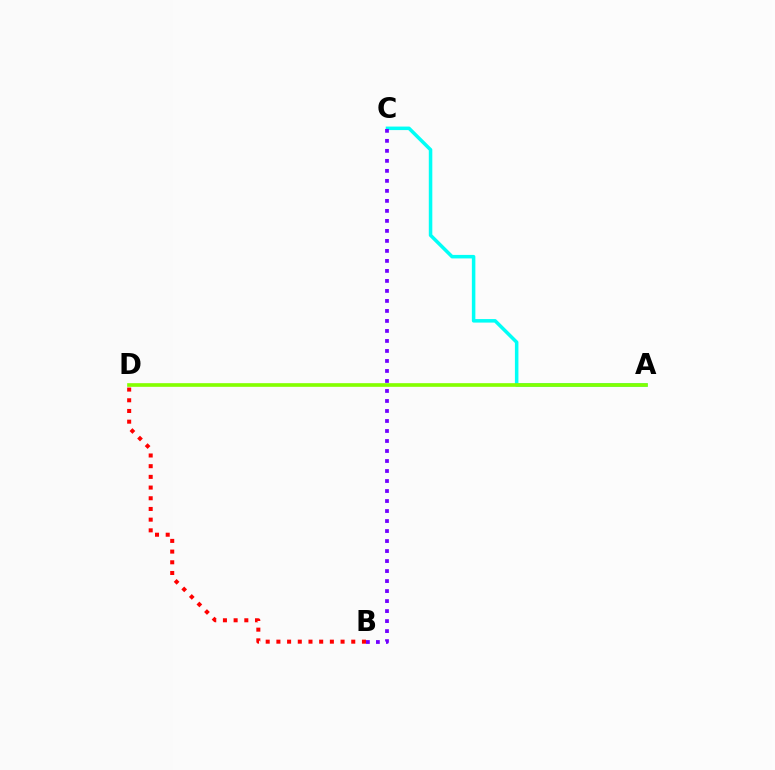{('B', 'D'): [{'color': '#ff0000', 'line_style': 'dotted', 'thickness': 2.91}], ('A', 'C'): [{'color': '#00fff6', 'line_style': 'solid', 'thickness': 2.53}], ('B', 'C'): [{'color': '#7200ff', 'line_style': 'dotted', 'thickness': 2.72}], ('A', 'D'): [{'color': '#84ff00', 'line_style': 'solid', 'thickness': 2.63}]}